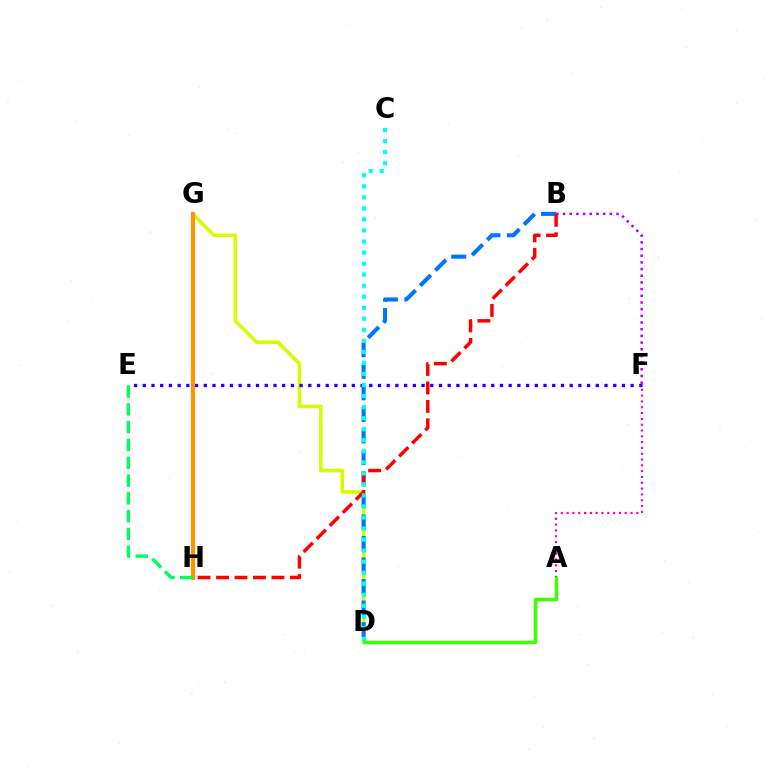{('D', 'G'): [{'color': '#d1ff00', 'line_style': 'solid', 'thickness': 2.57}], ('A', 'F'): [{'color': '#ff00ac', 'line_style': 'dotted', 'thickness': 1.58}], ('E', 'F'): [{'color': '#2500ff', 'line_style': 'dotted', 'thickness': 2.37}], ('B', 'D'): [{'color': '#0074ff', 'line_style': 'dashed', 'thickness': 2.92}], ('G', 'H'): [{'color': '#ff9400', 'line_style': 'solid', 'thickness': 2.95}], ('B', 'F'): [{'color': '#b900ff', 'line_style': 'dotted', 'thickness': 1.82}], ('B', 'H'): [{'color': '#ff0000', 'line_style': 'dashed', 'thickness': 2.51}], ('C', 'D'): [{'color': '#00fff6', 'line_style': 'dotted', 'thickness': 3.0}], ('E', 'H'): [{'color': '#00ff5c', 'line_style': 'dashed', 'thickness': 2.42}], ('A', 'D'): [{'color': '#3dff00', 'line_style': 'solid', 'thickness': 2.52}]}